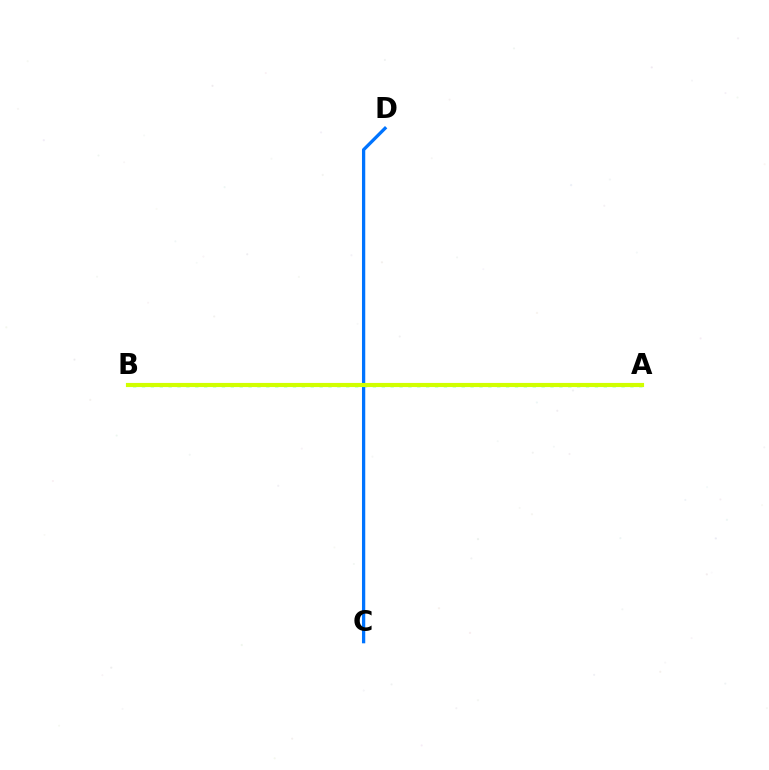{('A', 'B'): [{'color': '#00ff5c', 'line_style': 'dotted', 'thickness': 2.41}, {'color': '#ff0000', 'line_style': 'dashed', 'thickness': 1.72}, {'color': '#b900ff', 'line_style': 'dashed', 'thickness': 1.55}, {'color': '#d1ff00', 'line_style': 'solid', 'thickness': 2.97}], ('C', 'D'): [{'color': '#0074ff', 'line_style': 'solid', 'thickness': 2.36}]}